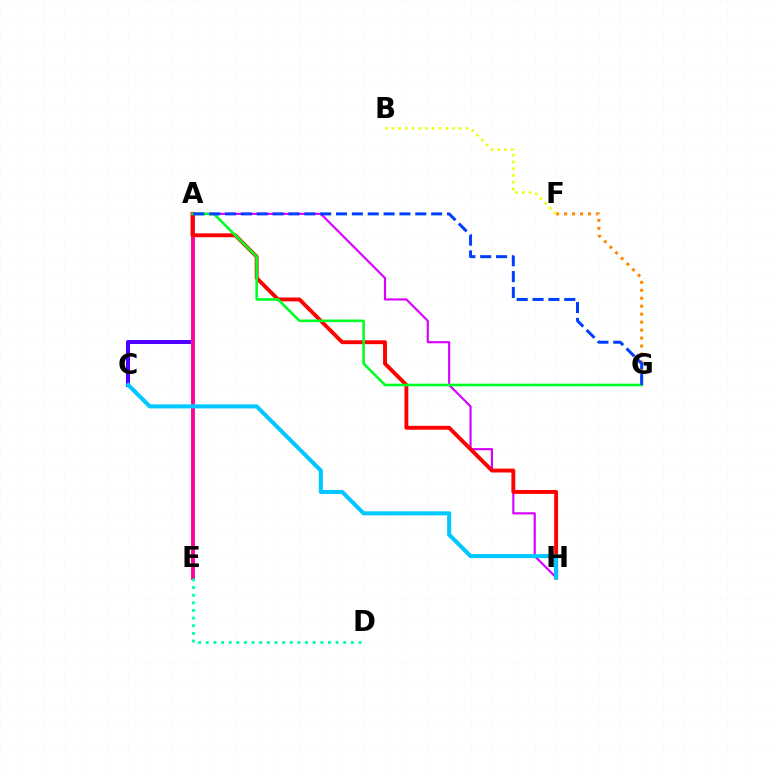{('A', 'C'): [{'color': '#4f00ff', 'line_style': 'solid', 'thickness': 2.89}], ('F', 'G'): [{'color': '#ff8800', 'line_style': 'dotted', 'thickness': 2.16}], ('A', 'H'): [{'color': '#d600ff', 'line_style': 'solid', 'thickness': 1.55}, {'color': '#ff0000', 'line_style': 'solid', 'thickness': 2.79}], ('A', 'E'): [{'color': '#66ff00', 'line_style': 'solid', 'thickness': 2.75}, {'color': '#ff00a0', 'line_style': 'solid', 'thickness': 2.73}], ('A', 'G'): [{'color': '#00ff27', 'line_style': 'solid', 'thickness': 1.88}, {'color': '#003fff', 'line_style': 'dashed', 'thickness': 2.15}], ('D', 'E'): [{'color': '#00ffaf', 'line_style': 'dotted', 'thickness': 2.07}], ('C', 'H'): [{'color': '#00c7ff', 'line_style': 'solid', 'thickness': 2.92}], ('B', 'F'): [{'color': '#eeff00', 'line_style': 'dotted', 'thickness': 1.83}]}